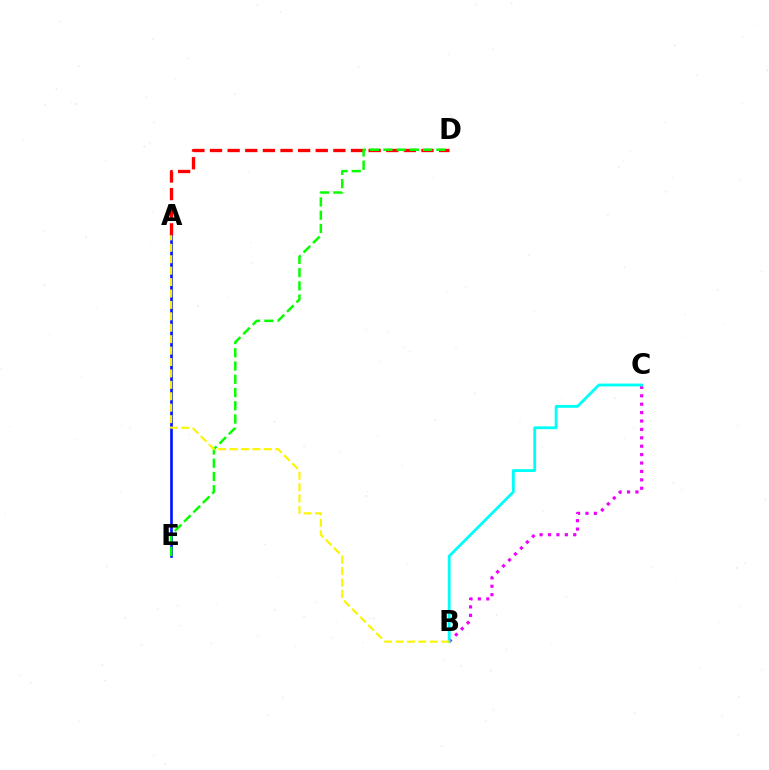{('A', 'E'): [{'color': '#0010ff', 'line_style': 'solid', 'thickness': 1.9}], ('A', 'D'): [{'color': '#ff0000', 'line_style': 'dashed', 'thickness': 2.39}], ('D', 'E'): [{'color': '#08ff00', 'line_style': 'dashed', 'thickness': 1.8}], ('B', 'C'): [{'color': '#ee00ff', 'line_style': 'dotted', 'thickness': 2.28}, {'color': '#00fff6', 'line_style': 'solid', 'thickness': 2.04}], ('A', 'B'): [{'color': '#fcf500', 'line_style': 'dashed', 'thickness': 1.55}]}